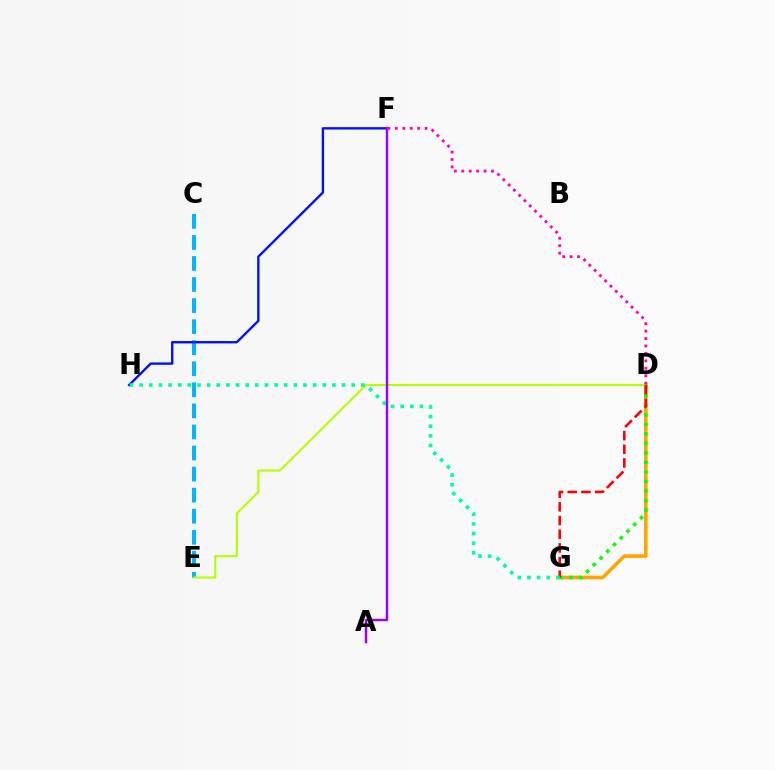{('C', 'E'): [{'color': '#00b5ff', 'line_style': 'dashed', 'thickness': 2.86}], ('D', 'G'): [{'color': '#ffa500', 'line_style': 'solid', 'thickness': 2.6}, {'color': '#08ff00', 'line_style': 'dotted', 'thickness': 2.58}, {'color': '#ff0000', 'line_style': 'dashed', 'thickness': 1.86}], ('F', 'H'): [{'color': '#0010ff', 'line_style': 'solid', 'thickness': 1.71}], ('D', 'E'): [{'color': '#b3ff00', 'line_style': 'solid', 'thickness': 1.5}], ('G', 'H'): [{'color': '#00ff9d', 'line_style': 'dotted', 'thickness': 2.62}], ('A', 'F'): [{'color': '#9b00ff', 'line_style': 'solid', 'thickness': 1.76}], ('D', 'F'): [{'color': '#ff00bd', 'line_style': 'dotted', 'thickness': 2.02}]}